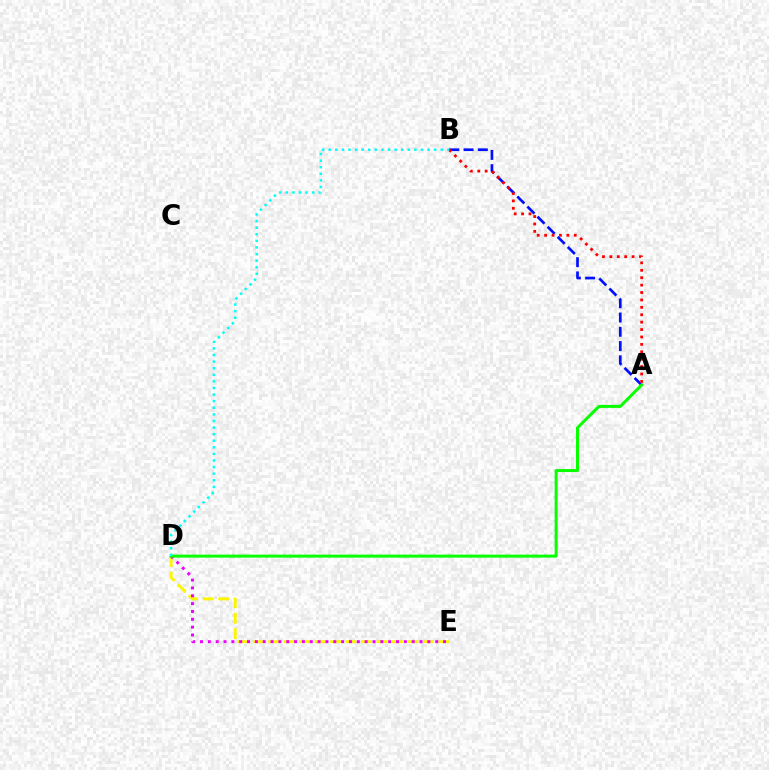{('A', 'B'): [{'color': '#0010ff', 'line_style': 'dashed', 'thickness': 1.94}, {'color': '#ff0000', 'line_style': 'dotted', 'thickness': 2.01}], ('D', 'E'): [{'color': '#fcf500', 'line_style': 'dashed', 'thickness': 2.1}, {'color': '#ee00ff', 'line_style': 'dotted', 'thickness': 2.13}], ('A', 'D'): [{'color': '#08ff00', 'line_style': 'solid', 'thickness': 2.15}], ('B', 'D'): [{'color': '#00fff6', 'line_style': 'dotted', 'thickness': 1.79}]}